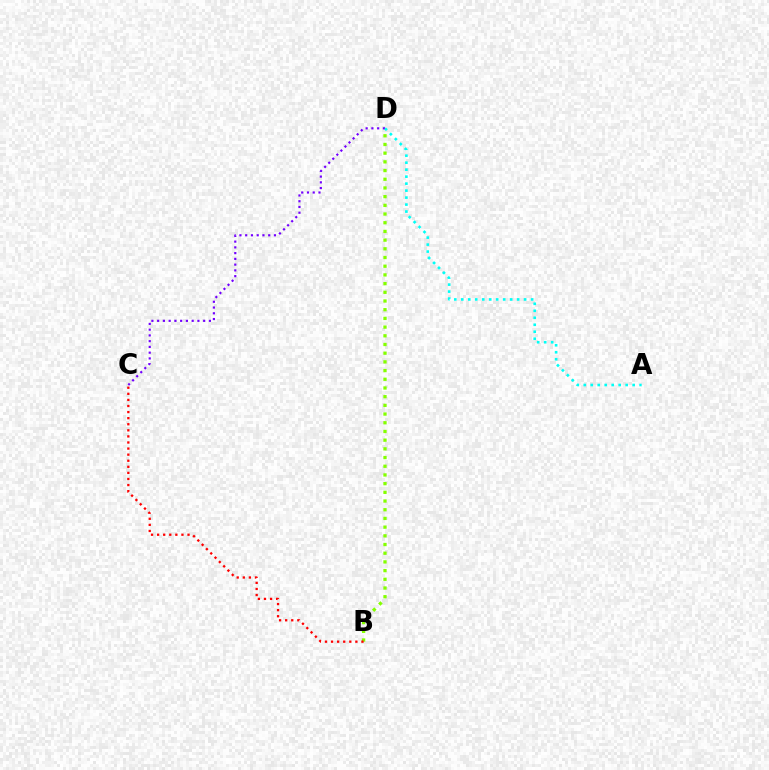{('B', 'D'): [{'color': '#84ff00', 'line_style': 'dotted', 'thickness': 2.36}], ('C', 'D'): [{'color': '#7200ff', 'line_style': 'dotted', 'thickness': 1.56}], ('B', 'C'): [{'color': '#ff0000', 'line_style': 'dotted', 'thickness': 1.65}], ('A', 'D'): [{'color': '#00fff6', 'line_style': 'dotted', 'thickness': 1.9}]}